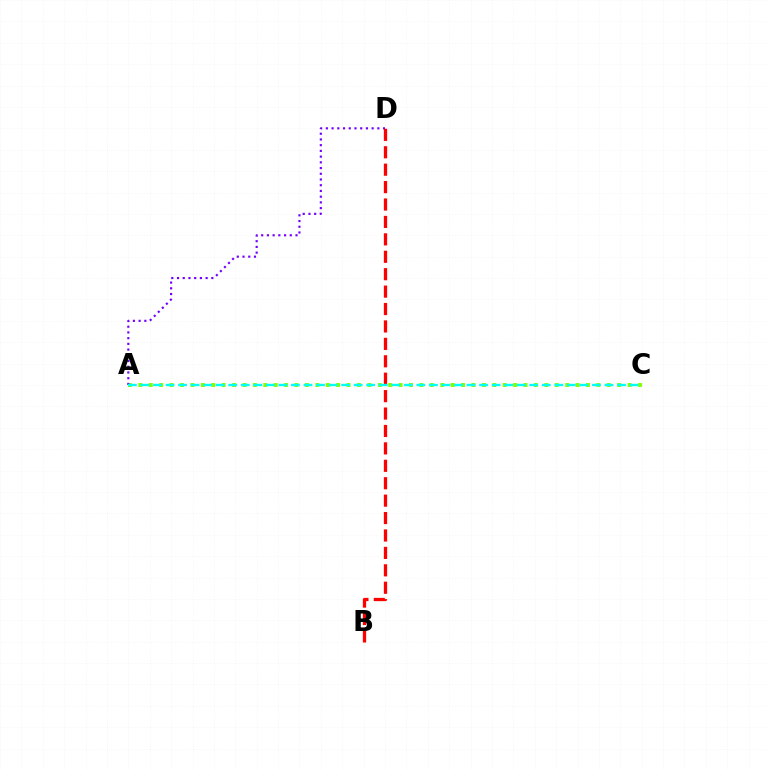{('A', 'C'): [{'color': '#84ff00', 'line_style': 'dotted', 'thickness': 2.83}, {'color': '#00fff6', 'line_style': 'dashed', 'thickness': 1.7}], ('A', 'D'): [{'color': '#7200ff', 'line_style': 'dotted', 'thickness': 1.55}], ('B', 'D'): [{'color': '#ff0000', 'line_style': 'dashed', 'thickness': 2.37}]}